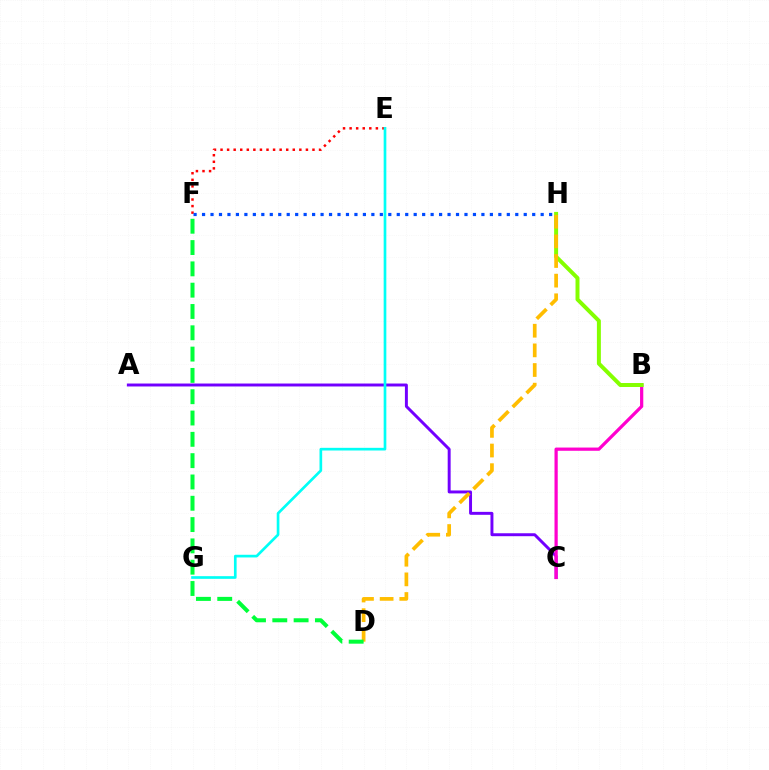{('E', 'F'): [{'color': '#ff0000', 'line_style': 'dotted', 'thickness': 1.78}], ('A', 'C'): [{'color': '#7200ff', 'line_style': 'solid', 'thickness': 2.12}], ('F', 'H'): [{'color': '#004bff', 'line_style': 'dotted', 'thickness': 2.3}], ('E', 'G'): [{'color': '#00fff6', 'line_style': 'solid', 'thickness': 1.93}], ('B', 'C'): [{'color': '#ff00cf', 'line_style': 'solid', 'thickness': 2.33}], ('B', 'H'): [{'color': '#84ff00', 'line_style': 'solid', 'thickness': 2.86}], ('D', 'H'): [{'color': '#ffbd00', 'line_style': 'dashed', 'thickness': 2.67}], ('D', 'F'): [{'color': '#00ff39', 'line_style': 'dashed', 'thickness': 2.89}]}